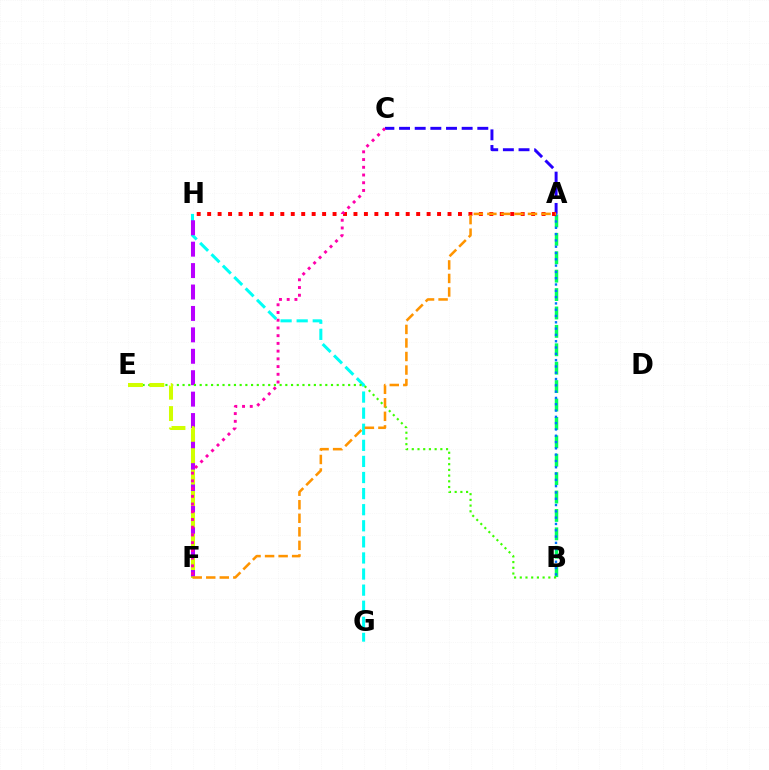{('A', 'B'): [{'color': '#00ff5c', 'line_style': 'dashed', 'thickness': 2.5}, {'color': '#0074ff', 'line_style': 'dotted', 'thickness': 1.71}], ('G', 'H'): [{'color': '#00fff6', 'line_style': 'dashed', 'thickness': 2.19}], ('F', 'H'): [{'color': '#b900ff', 'line_style': 'dashed', 'thickness': 2.91}], ('B', 'E'): [{'color': '#3dff00', 'line_style': 'dotted', 'thickness': 1.55}], ('E', 'F'): [{'color': '#d1ff00', 'line_style': 'dashed', 'thickness': 2.9}], ('A', 'C'): [{'color': '#2500ff', 'line_style': 'dashed', 'thickness': 2.13}], ('A', 'H'): [{'color': '#ff0000', 'line_style': 'dotted', 'thickness': 2.84}], ('C', 'F'): [{'color': '#ff00ac', 'line_style': 'dotted', 'thickness': 2.1}], ('A', 'F'): [{'color': '#ff9400', 'line_style': 'dashed', 'thickness': 1.84}]}